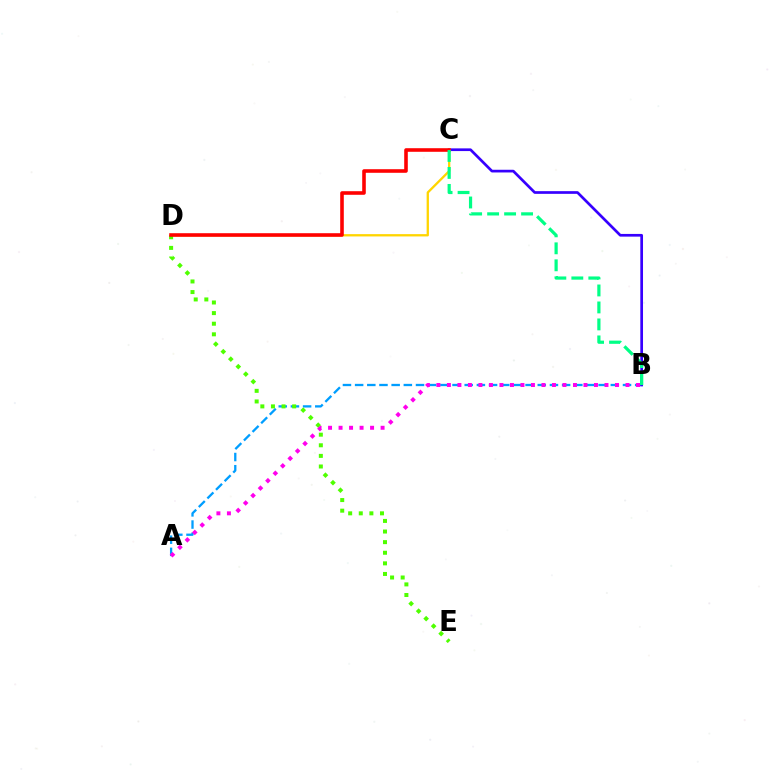{('A', 'B'): [{'color': '#009eff', 'line_style': 'dashed', 'thickness': 1.65}, {'color': '#ff00ed', 'line_style': 'dotted', 'thickness': 2.85}], ('B', 'C'): [{'color': '#3700ff', 'line_style': 'solid', 'thickness': 1.94}, {'color': '#00ff86', 'line_style': 'dashed', 'thickness': 2.31}], ('C', 'D'): [{'color': '#ffd500', 'line_style': 'solid', 'thickness': 1.66}, {'color': '#ff0000', 'line_style': 'solid', 'thickness': 2.58}], ('D', 'E'): [{'color': '#4fff00', 'line_style': 'dotted', 'thickness': 2.88}]}